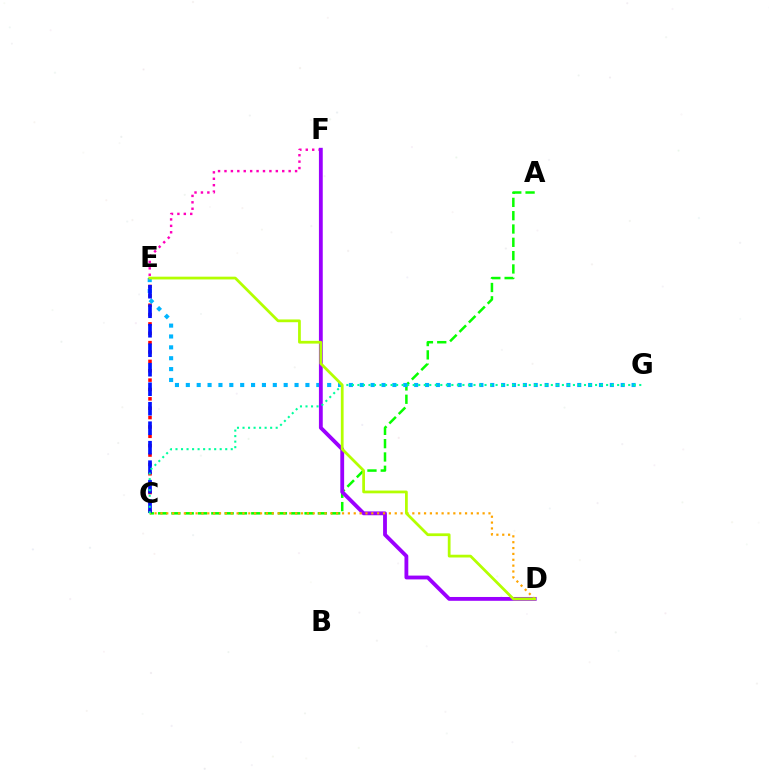{('A', 'C'): [{'color': '#08ff00', 'line_style': 'dashed', 'thickness': 1.81}], ('C', 'E'): [{'color': '#ff0000', 'line_style': 'dotted', 'thickness': 2.54}, {'color': '#0010ff', 'line_style': 'dashed', 'thickness': 2.65}], ('E', 'G'): [{'color': '#00b5ff', 'line_style': 'dotted', 'thickness': 2.95}], ('E', 'F'): [{'color': '#ff00bd', 'line_style': 'dotted', 'thickness': 1.74}], ('D', 'F'): [{'color': '#9b00ff', 'line_style': 'solid', 'thickness': 2.75}], ('C', 'D'): [{'color': '#ffa500', 'line_style': 'dotted', 'thickness': 1.59}], ('C', 'G'): [{'color': '#00ff9d', 'line_style': 'dotted', 'thickness': 1.5}], ('D', 'E'): [{'color': '#b3ff00', 'line_style': 'solid', 'thickness': 1.98}]}